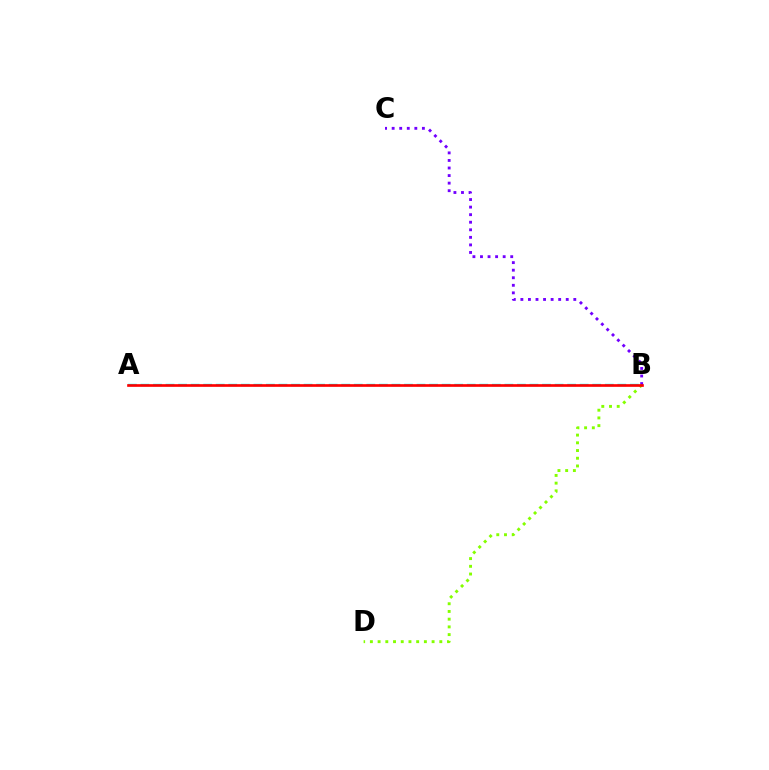{('B', 'C'): [{'color': '#7200ff', 'line_style': 'dotted', 'thickness': 2.05}], ('B', 'D'): [{'color': '#84ff00', 'line_style': 'dotted', 'thickness': 2.1}], ('A', 'B'): [{'color': '#00fff6', 'line_style': 'dashed', 'thickness': 1.7}, {'color': '#ff0000', 'line_style': 'solid', 'thickness': 1.92}]}